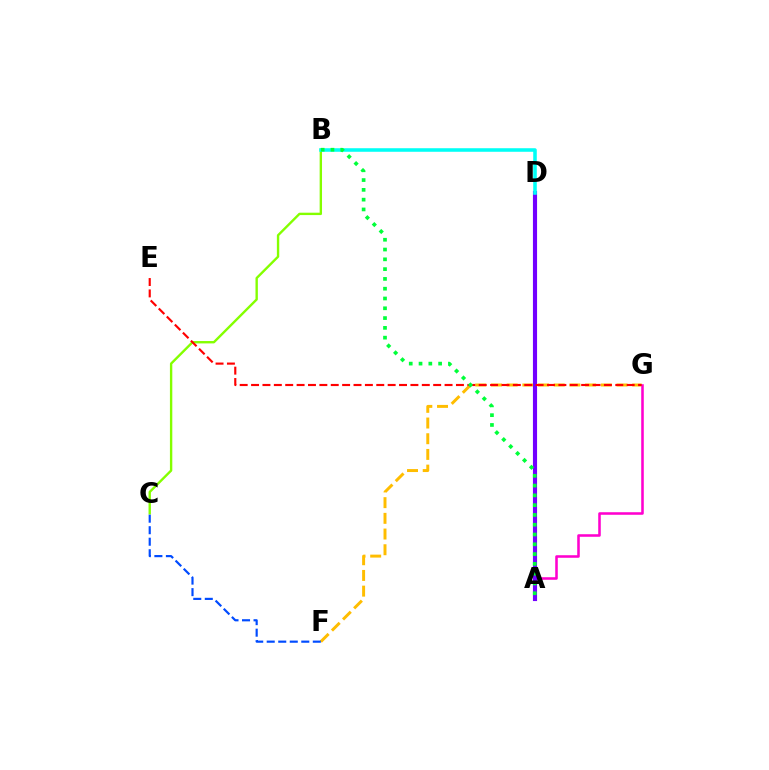{('F', 'G'): [{'color': '#ffbd00', 'line_style': 'dashed', 'thickness': 2.13}], ('A', 'G'): [{'color': '#ff00cf', 'line_style': 'solid', 'thickness': 1.84}], ('B', 'C'): [{'color': '#84ff00', 'line_style': 'solid', 'thickness': 1.71}], ('C', 'F'): [{'color': '#004bff', 'line_style': 'dashed', 'thickness': 1.57}], ('A', 'D'): [{'color': '#7200ff', 'line_style': 'solid', 'thickness': 2.97}], ('B', 'D'): [{'color': '#00fff6', 'line_style': 'solid', 'thickness': 2.56}], ('E', 'G'): [{'color': '#ff0000', 'line_style': 'dashed', 'thickness': 1.55}], ('A', 'B'): [{'color': '#00ff39', 'line_style': 'dotted', 'thickness': 2.66}]}